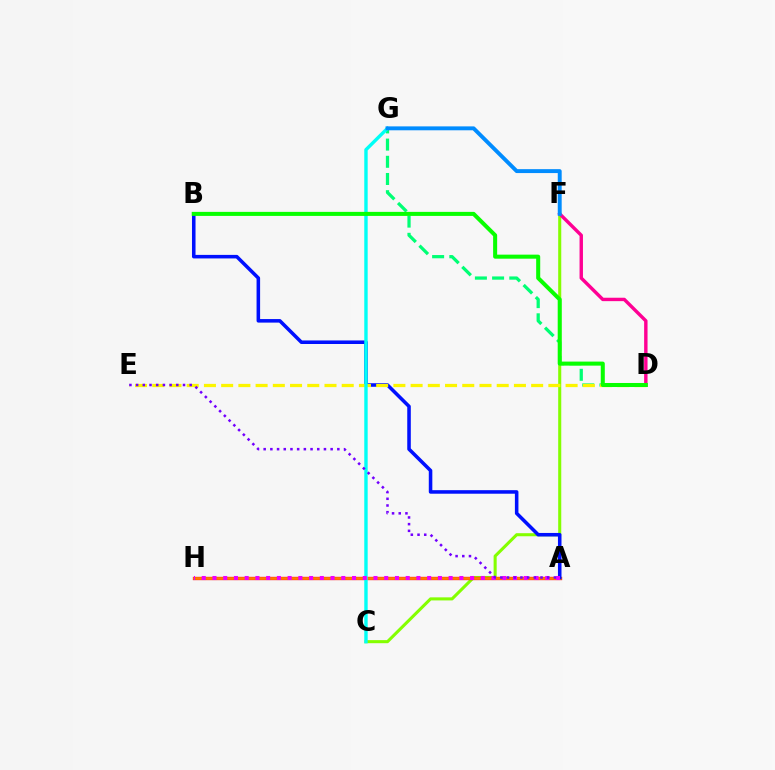{('C', 'F'): [{'color': '#84ff00', 'line_style': 'solid', 'thickness': 2.21}], ('A', 'H'): [{'color': '#ff0000', 'line_style': 'solid', 'thickness': 2.39}, {'color': '#ff7c00', 'line_style': 'solid', 'thickness': 1.96}, {'color': '#ee00ff', 'line_style': 'dotted', 'thickness': 2.92}], ('D', 'G'): [{'color': '#00ff74', 'line_style': 'dashed', 'thickness': 2.34}], ('A', 'B'): [{'color': '#0010ff', 'line_style': 'solid', 'thickness': 2.55}], ('D', 'E'): [{'color': '#fcf500', 'line_style': 'dashed', 'thickness': 2.34}], ('D', 'F'): [{'color': '#ff0094', 'line_style': 'solid', 'thickness': 2.46}], ('C', 'G'): [{'color': '#00fff6', 'line_style': 'solid', 'thickness': 2.45}], ('B', 'D'): [{'color': '#08ff00', 'line_style': 'solid', 'thickness': 2.9}], ('F', 'G'): [{'color': '#008cff', 'line_style': 'solid', 'thickness': 2.82}], ('A', 'E'): [{'color': '#7200ff', 'line_style': 'dotted', 'thickness': 1.82}]}